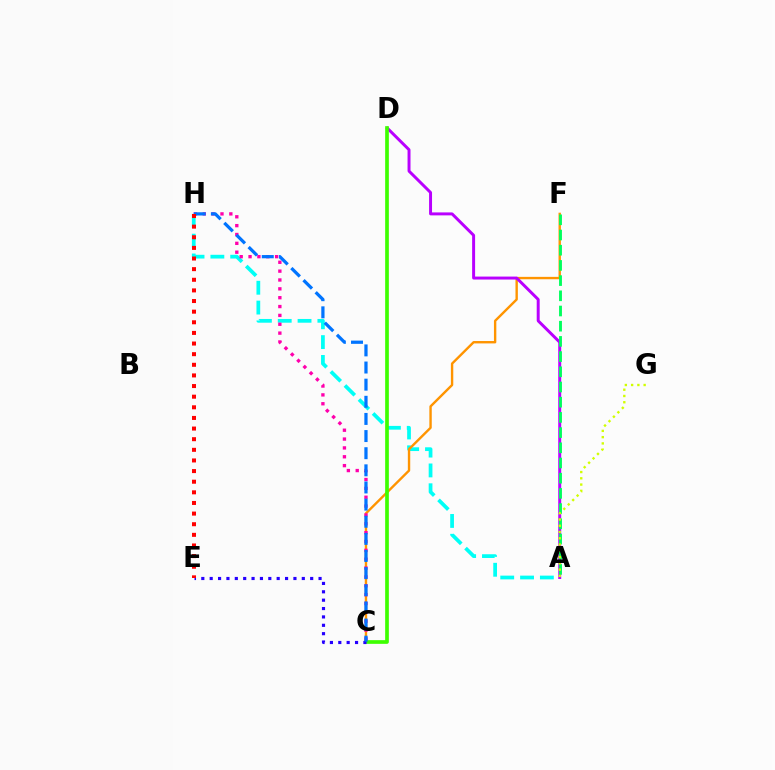{('A', 'H'): [{'color': '#00fff6', 'line_style': 'dashed', 'thickness': 2.69}], ('C', 'F'): [{'color': '#ff9400', 'line_style': 'solid', 'thickness': 1.72}], ('A', 'D'): [{'color': '#b900ff', 'line_style': 'solid', 'thickness': 2.13}], ('C', 'D'): [{'color': '#3dff00', 'line_style': 'solid', 'thickness': 2.66}], ('C', 'H'): [{'color': '#ff00ac', 'line_style': 'dotted', 'thickness': 2.41}, {'color': '#0074ff', 'line_style': 'dashed', 'thickness': 2.33}], ('C', 'E'): [{'color': '#2500ff', 'line_style': 'dotted', 'thickness': 2.28}], ('A', 'F'): [{'color': '#00ff5c', 'line_style': 'dashed', 'thickness': 2.06}], ('A', 'G'): [{'color': '#d1ff00', 'line_style': 'dotted', 'thickness': 1.7}], ('E', 'H'): [{'color': '#ff0000', 'line_style': 'dotted', 'thickness': 2.89}]}